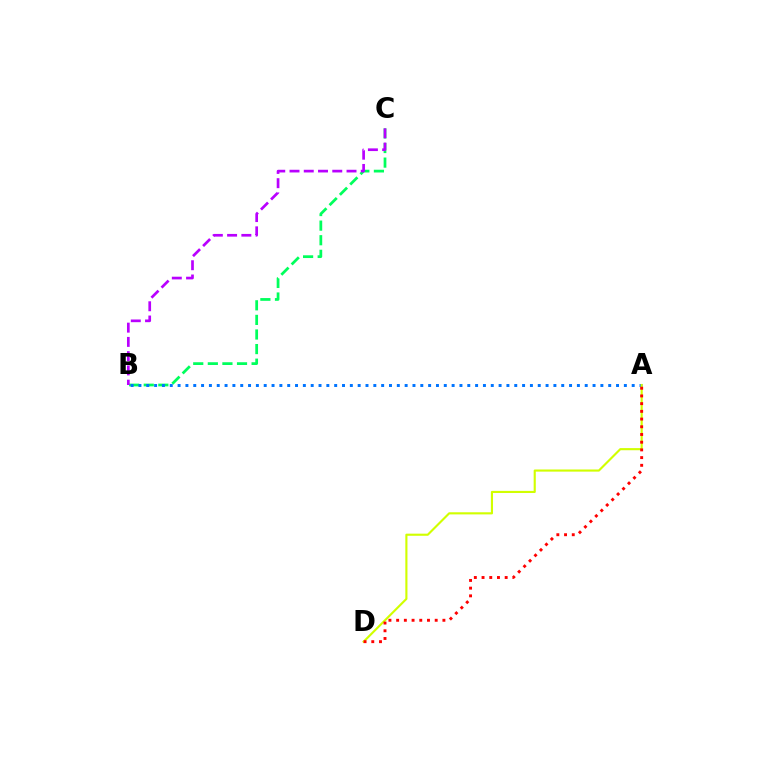{('B', 'C'): [{'color': '#00ff5c', 'line_style': 'dashed', 'thickness': 1.98}, {'color': '#b900ff', 'line_style': 'dashed', 'thickness': 1.94}], ('A', 'B'): [{'color': '#0074ff', 'line_style': 'dotted', 'thickness': 2.13}], ('A', 'D'): [{'color': '#d1ff00', 'line_style': 'solid', 'thickness': 1.54}, {'color': '#ff0000', 'line_style': 'dotted', 'thickness': 2.09}]}